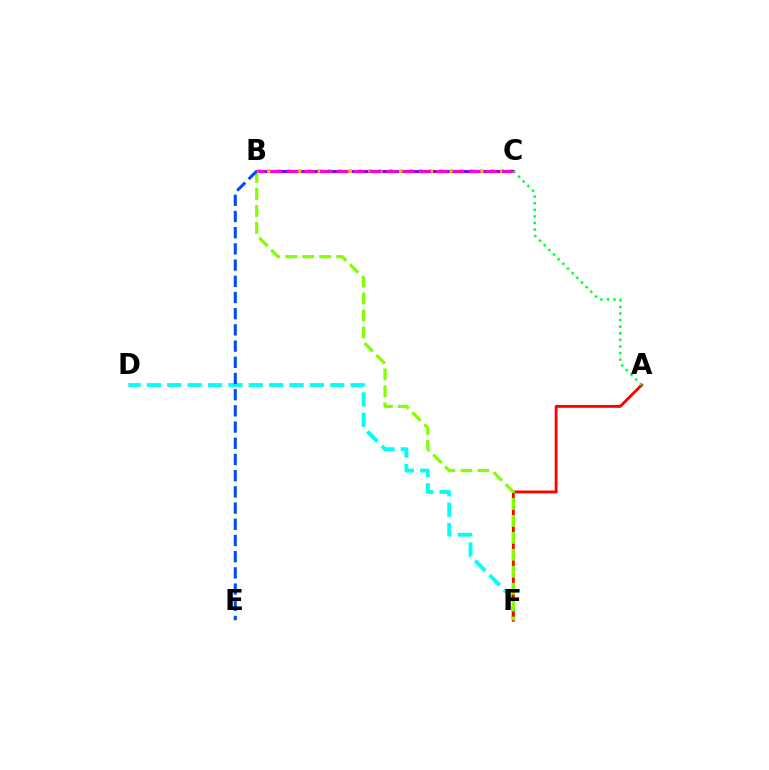{('D', 'F'): [{'color': '#00fff6', 'line_style': 'dashed', 'thickness': 2.77}], ('A', 'F'): [{'color': '#ff0000', 'line_style': 'solid', 'thickness': 2.05}], ('B', 'C'): [{'color': '#7200ff', 'line_style': 'solid', 'thickness': 2.13}, {'color': '#ffbd00', 'line_style': 'dotted', 'thickness': 2.75}, {'color': '#ff00cf', 'line_style': 'dashed', 'thickness': 2.25}], ('B', 'F'): [{'color': '#84ff00', 'line_style': 'dashed', 'thickness': 2.3}], ('A', 'C'): [{'color': '#00ff39', 'line_style': 'dotted', 'thickness': 1.79}], ('B', 'E'): [{'color': '#004bff', 'line_style': 'dashed', 'thickness': 2.2}]}